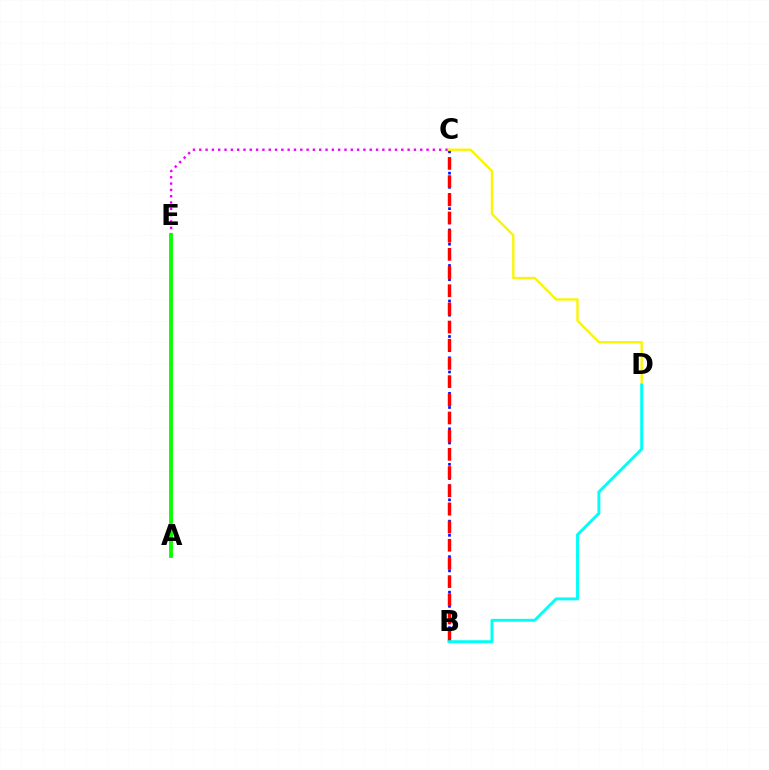{('B', 'C'): [{'color': '#0010ff', 'line_style': 'dotted', 'thickness': 1.93}, {'color': '#ff0000', 'line_style': 'dashed', 'thickness': 2.47}], ('C', 'D'): [{'color': '#fcf500', 'line_style': 'solid', 'thickness': 1.71}], ('C', 'E'): [{'color': '#ee00ff', 'line_style': 'dotted', 'thickness': 1.72}], ('B', 'D'): [{'color': '#00fff6', 'line_style': 'solid', 'thickness': 2.1}], ('A', 'E'): [{'color': '#08ff00', 'line_style': 'solid', 'thickness': 2.75}]}